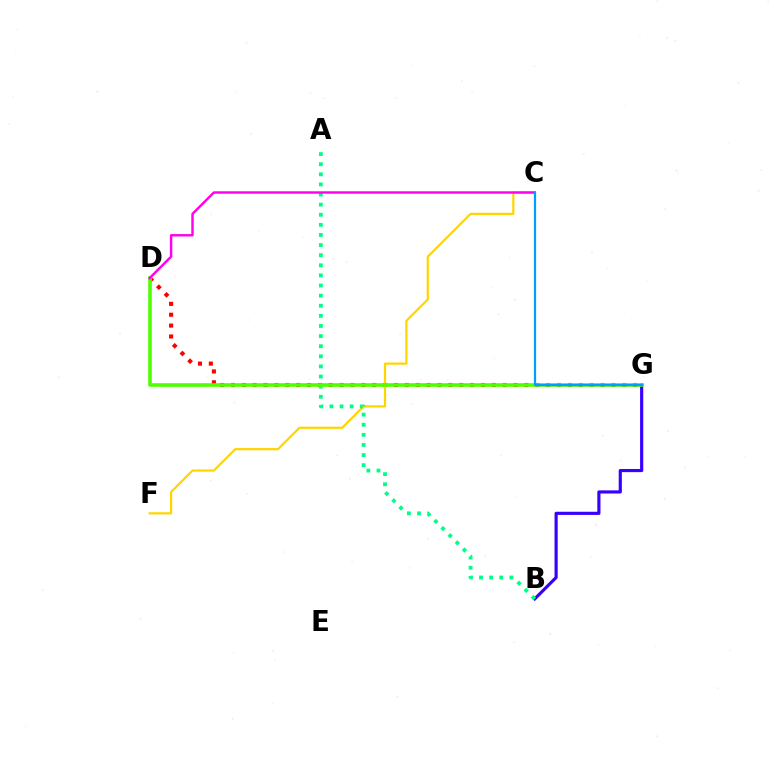{('D', 'G'): [{'color': '#ff0000', 'line_style': 'dotted', 'thickness': 2.95}, {'color': '#4fff00', 'line_style': 'solid', 'thickness': 2.59}], ('B', 'G'): [{'color': '#3700ff', 'line_style': 'solid', 'thickness': 2.27}], ('C', 'F'): [{'color': '#ffd500', 'line_style': 'solid', 'thickness': 1.59}], ('A', 'B'): [{'color': '#00ff86', 'line_style': 'dotted', 'thickness': 2.75}], ('C', 'D'): [{'color': '#ff00ed', 'line_style': 'solid', 'thickness': 1.74}], ('C', 'G'): [{'color': '#009eff', 'line_style': 'solid', 'thickness': 1.62}]}